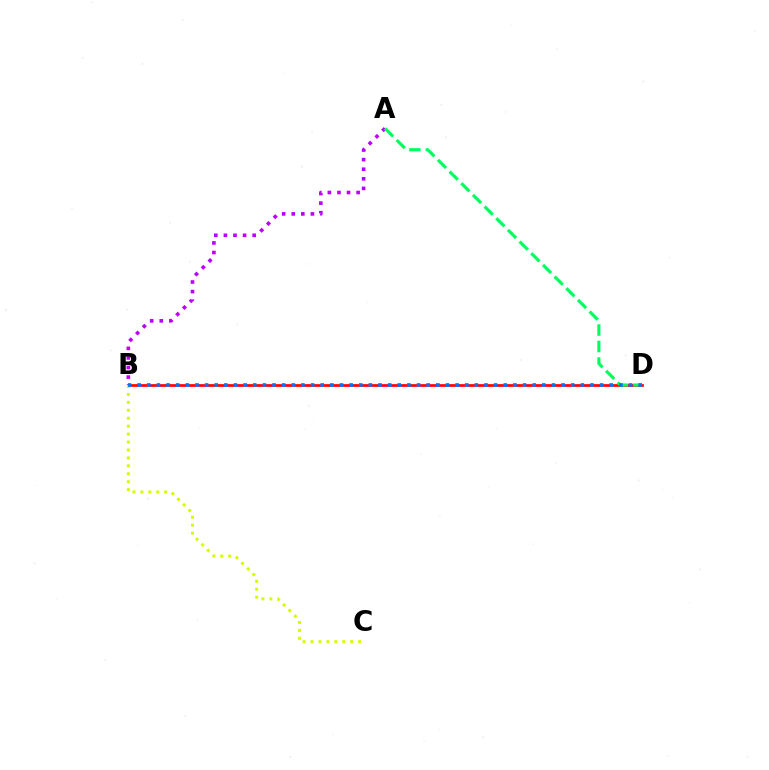{('B', 'D'): [{'color': '#ff0000', 'line_style': 'solid', 'thickness': 1.94}, {'color': '#0074ff', 'line_style': 'dotted', 'thickness': 2.62}], ('A', 'B'): [{'color': '#b900ff', 'line_style': 'dotted', 'thickness': 2.6}], ('B', 'C'): [{'color': '#d1ff00', 'line_style': 'dotted', 'thickness': 2.16}], ('A', 'D'): [{'color': '#00ff5c', 'line_style': 'dashed', 'thickness': 2.24}]}